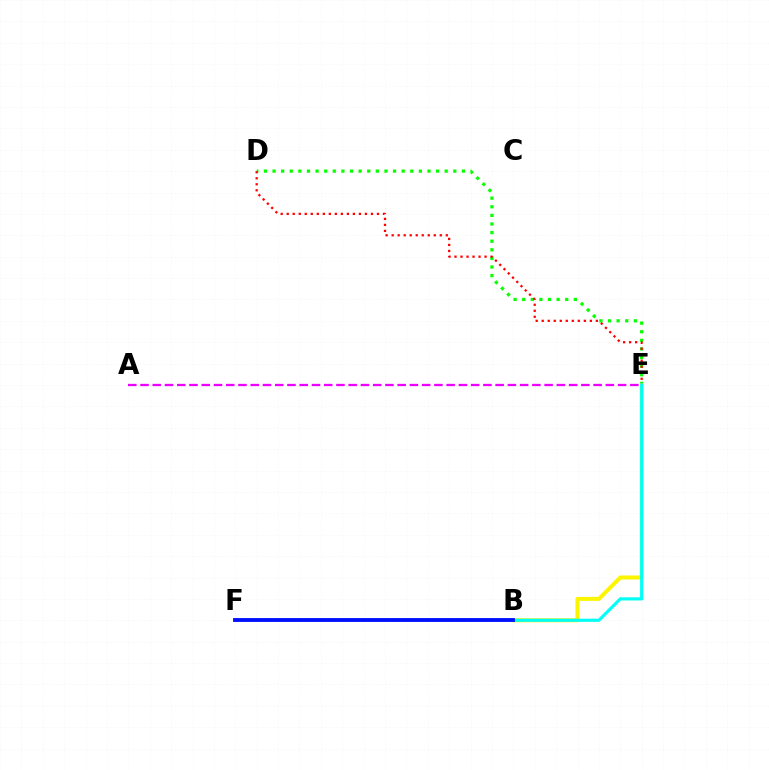{('D', 'E'): [{'color': '#08ff00', 'line_style': 'dotted', 'thickness': 2.34}, {'color': '#ff0000', 'line_style': 'dotted', 'thickness': 1.63}], ('B', 'E'): [{'color': '#fcf500', 'line_style': 'solid', 'thickness': 2.88}, {'color': '#00fff6', 'line_style': 'solid', 'thickness': 2.27}], ('A', 'E'): [{'color': '#ee00ff', 'line_style': 'dashed', 'thickness': 1.66}], ('B', 'F'): [{'color': '#0010ff', 'line_style': 'solid', 'thickness': 2.78}]}